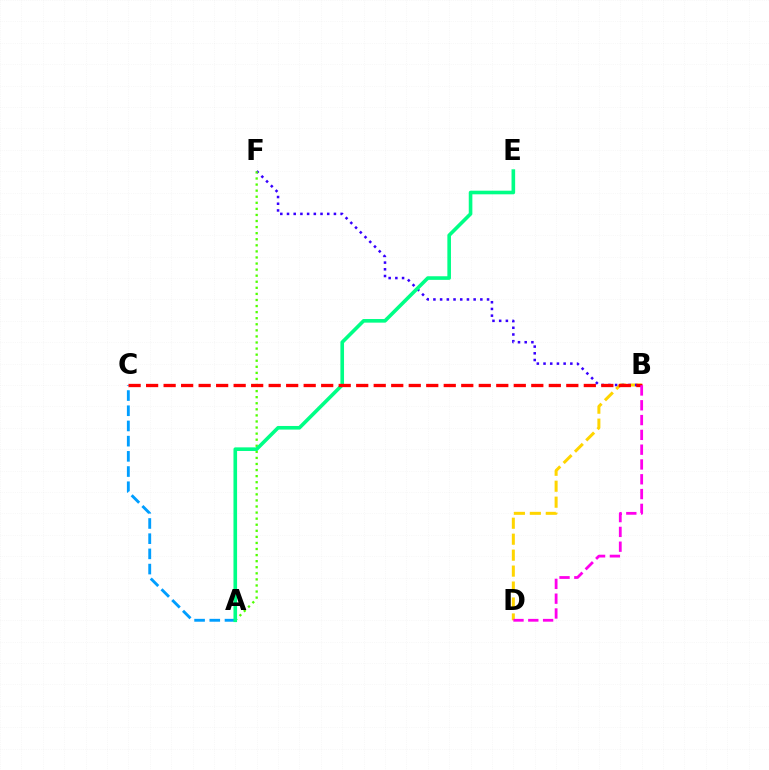{('A', 'C'): [{'color': '#009eff', 'line_style': 'dashed', 'thickness': 2.06}], ('B', 'D'): [{'color': '#ffd500', 'line_style': 'dashed', 'thickness': 2.17}, {'color': '#ff00ed', 'line_style': 'dashed', 'thickness': 2.01}], ('B', 'F'): [{'color': '#3700ff', 'line_style': 'dotted', 'thickness': 1.82}], ('A', 'F'): [{'color': '#4fff00', 'line_style': 'dotted', 'thickness': 1.65}], ('A', 'E'): [{'color': '#00ff86', 'line_style': 'solid', 'thickness': 2.6}], ('B', 'C'): [{'color': '#ff0000', 'line_style': 'dashed', 'thickness': 2.38}]}